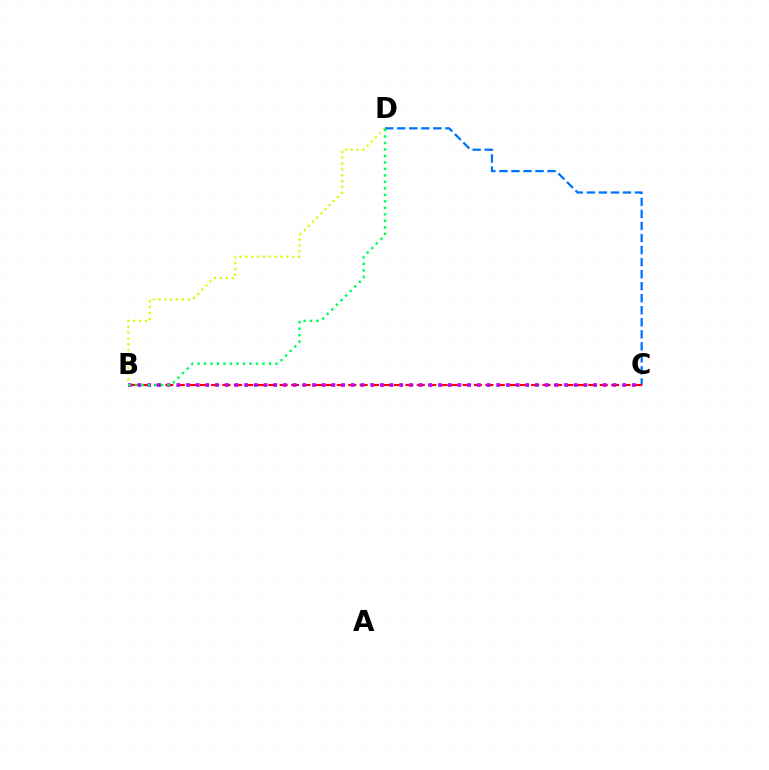{('C', 'D'): [{'color': '#0074ff', 'line_style': 'dashed', 'thickness': 1.64}], ('B', 'C'): [{'color': '#ff0000', 'line_style': 'dashed', 'thickness': 1.55}, {'color': '#b900ff', 'line_style': 'dotted', 'thickness': 2.63}], ('B', 'D'): [{'color': '#d1ff00', 'line_style': 'dotted', 'thickness': 1.59}, {'color': '#00ff5c', 'line_style': 'dotted', 'thickness': 1.76}]}